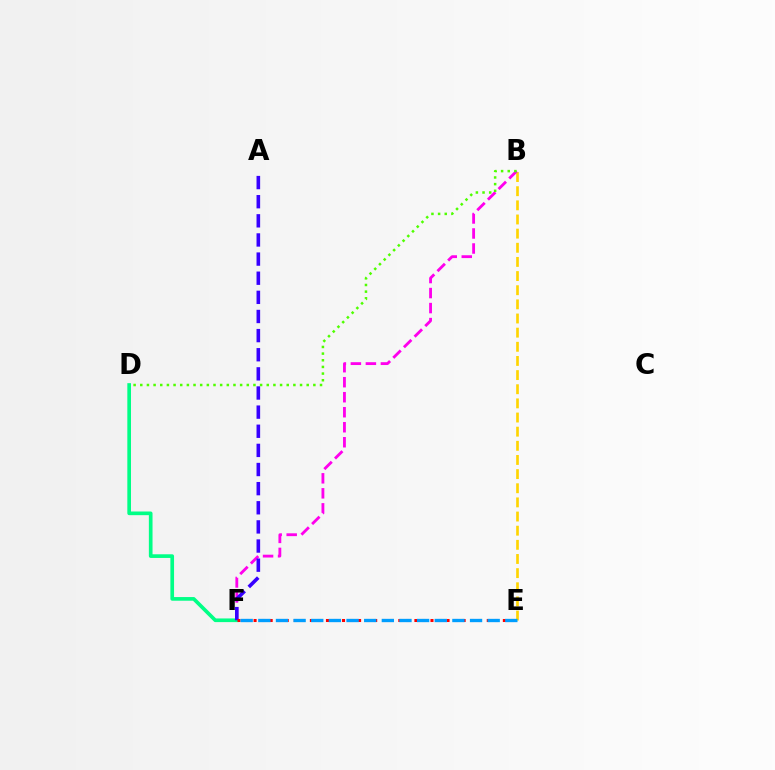{('D', 'F'): [{'color': '#00ff86', 'line_style': 'solid', 'thickness': 2.64}], ('B', 'E'): [{'color': '#ffd500', 'line_style': 'dashed', 'thickness': 1.92}], ('B', 'F'): [{'color': '#ff00ed', 'line_style': 'dashed', 'thickness': 2.04}], ('A', 'F'): [{'color': '#3700ff', 'line_style': 'dashed', 'thickness': 2.6}], ('E', 'F'): [{'color': '#ff0000', 'line_style': 'dotted', 'thickness': 2.18}, {'color': '#009eff', 'line_style': 'dashed', 'thickness': 2.4}], ('B', 'D'): [{'color': '#4fff00', 'line_style': 'dotted', 'thickness': 1.81}]}